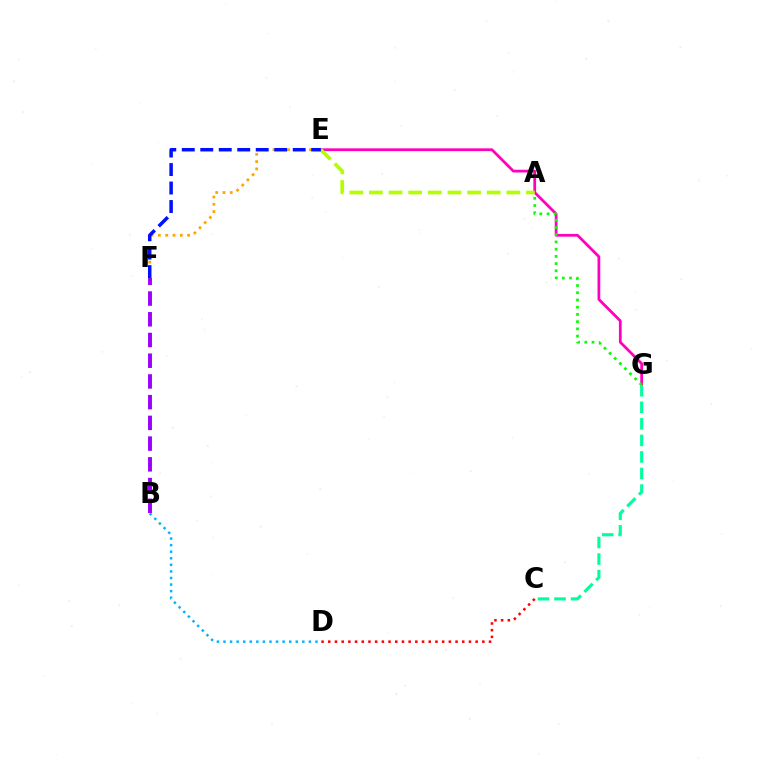{('E', 'G'): [{'color': '#ff00bd', 'line_style': 'solid', 'thickness': 1.98}], ('A', 'E'): [{'color': '#b3ff00', 'line_style': 'dashed', 'thickness': 2.67}], ('A', 'G'): [{'color': '#08ff00', 'line_style': 'dotted', 'thickness': 1.96}], ('B', 'D'): [{'color': '#00b5ff', 'line_style': 'dotted', 'thickness': 1.79}], ('B', 'F'): [{'color': '#9b00ff', 'line_style': 'dashed', 'thickness': 2.81}], ('C', 'G'): [{'color': '#00ff9d', 'line_style': 'dashed', 'thickness': 2.25}], ('E', 'F'): [{'color': '#ffa500', 'line_style': 'dotted', 'thickness': 1.98}, {'color': '#0010ff', 'line_style': 'dashed', 'thickness': 2.51}], ('C', 'D'): [{'color': '#ff0000', 'line_style': 'dotted', 'thickness': 1.82}]}